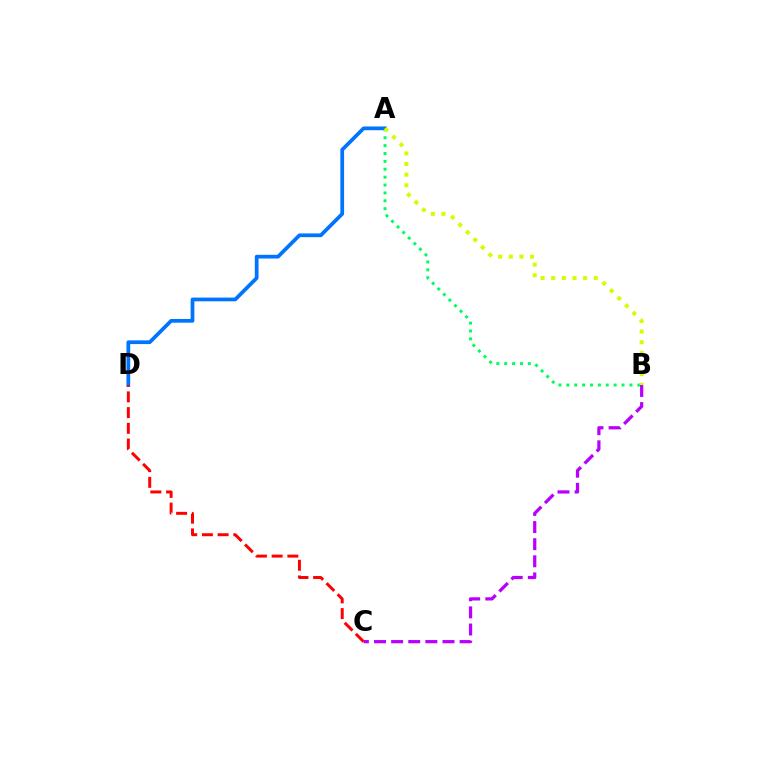{('A', 'B'): [{'color': '#00ff5c', 'line_style': 'dotted', 'thickness': 2.14}, {'color': '#d1ff00', 'line_style': 'dotted', 'thickness': 2.89}], ('A', 'D'): [{'color': '#0074ff', 'line_style': 'solid', 'thickness': 2.68}], ('B', 'C'): [{'color': '#b900ff', 'line_style': 'dashed', 'thickness': 2.33}], ('C', 'D'): [{'color': '#ff0000', 'line_style': 'dashed', 'thickness': 2.14}]}